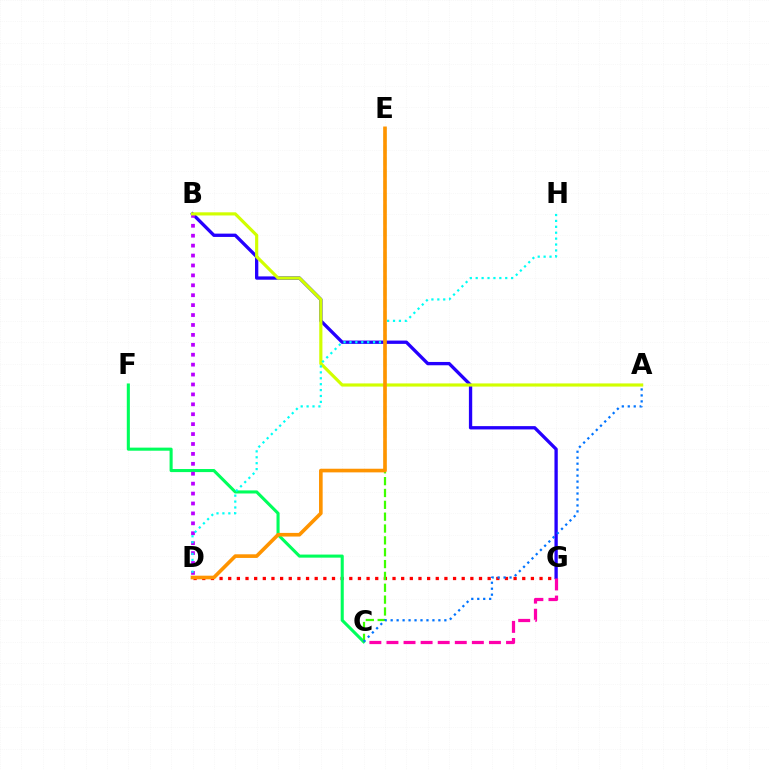{('B', 'G'): [{'color': '#2500ff', 'line_style': 'solid', 'thickness': 2.38}], ('D', 'G'): [{'color': '#ff0000', 'line_style': 'dotted', 'thickness': 2.35}], ('C', 'F'): [{'color': '#00ff5c', 'line_style': 'solid', 'thickness': 2.22}], ('C', 'E'): [{'color': '#3dff00', 'line_style': 'dashed', 'thickness': 1.61}], ('B', 'D'): [{'color': '#b900ff', 'line_style': 'dotted', 'thickness': 2.69}], ('A', 'B'): [{'color': '#d1ff00', 'line_style': 'solid', 'thickness': 2.28}], ('A', 'C'): [{'color': '#0074ff', 'line_style': 'dotted', 'thickness': 1.62}], ('D', 'H'): [{'color': '#00fff6', 'line_style': 'dotted', 'thickness': 1.6}], ('D', 'E'): [{'color': '#ff9400', 'line_style': 'solid', 'thickness': 2.62}], ('C', 'G'): [{'color': '#ff00ac', 'line_style': 'dashed', 'thickness': 2.32}]}